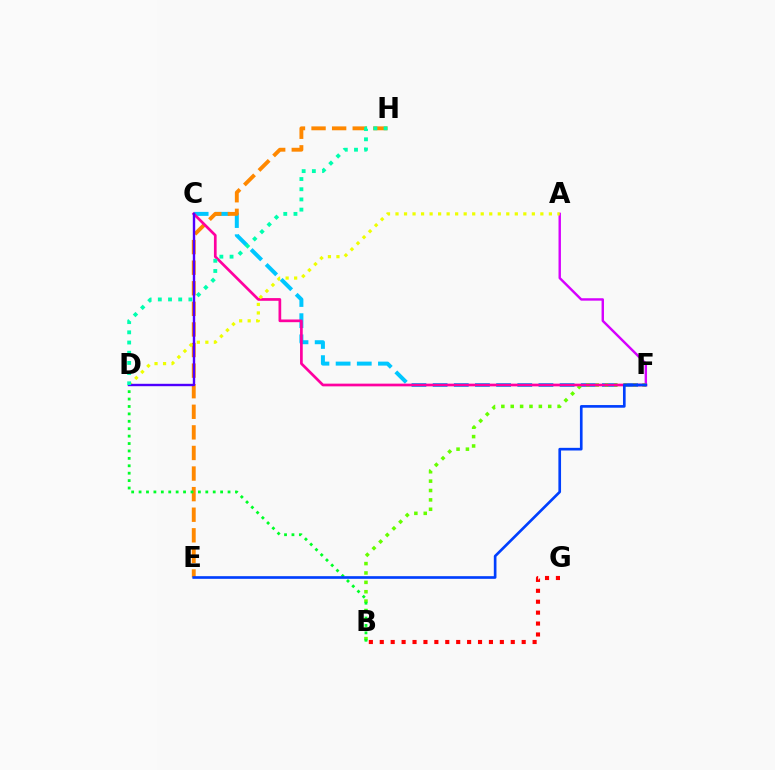{('A', 'F'): [{'color': '#d600ff', 'line_style': 'solid', 'thickness': 1.74}], ('C', 'F'): [{'color': '#00c7ff', 'line_style': 'dashed', 'thickness': 2.88}, {'color': '#ff00a0', 'line_style': 'solid', 'thickness': 1.94}], ('E', 'H'): [{'color': '#ff8800', 'line_style': 'dashed', 'thickness': 2.8}], ('B', 'F'): [{'color': '#66ff00', 'line_style': 'dotted', 'thickness': 2.55}], ('B', 'D'): [{'color': '#00ff27', 'line_style': 'dotted', 'thickness': 2.01}], ('A', 'D'): [{'color': '#eeff00', 'line_style': 'dotted', 'thickness': 2.32}], ('C', 'D'): [{'color': '#4f00ff', 'line_style': 'solid', 'thickness': 1.73}], ('B', 'G'): [{'color': '#ff0000', 'line_style': 'dotted', 'thickness': 2.97}], ('E', 'F'): [{'color': '#003fff', 'line_style': 'solid', 'thickness': 1.92}], ('D', 'H'): [{'color': '#00ffaf', 'line_style': 'dotted', 'thickness': 2.77}]}